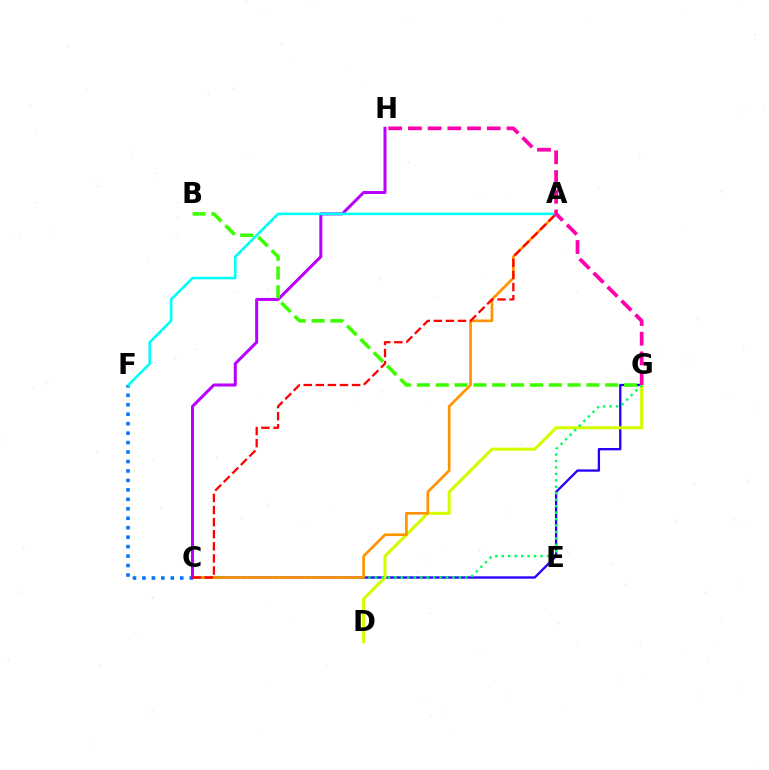{('C', 'G'): [{'color': '#2500ff', 'line_style': 'solid', 'thickness': 1.67}, {'color': '#00ff5c', 'line_style': 'dotted', 'thickness': 1.75}], ('C', 'F'): [{'color': '#0074ff', 'line_style': 'dotted', 'thickness': 2.57}], ('D', 'G'): [{'color': '#d1ff00', 'line_style': 'solid', 'thickness': 2.19}], ('A', 'C'): [{'color': '#ff9400', 'line_style': 'solid', 'thickness': 1.92}, {'color': '#ff0000', 'line_style': 'dashed', 'thickness': 1.64}], ('C', 'H'): [{'color': '#b900ff', 'line_style': 'solid', 'thickness': 2.17}], ('B', 'G'): [{'color': '#3dff00', 'line_style': 'dashed', 'thickness': 2.56}], ('A', 'F'): [{'color': '#00fff6', 'line_style': 'solid', 'thickness': 1.87}], ('G', 'H'): [{'color': '#ff00ac', 'line_style': 'dashed', 'thickness': 2.68}]}